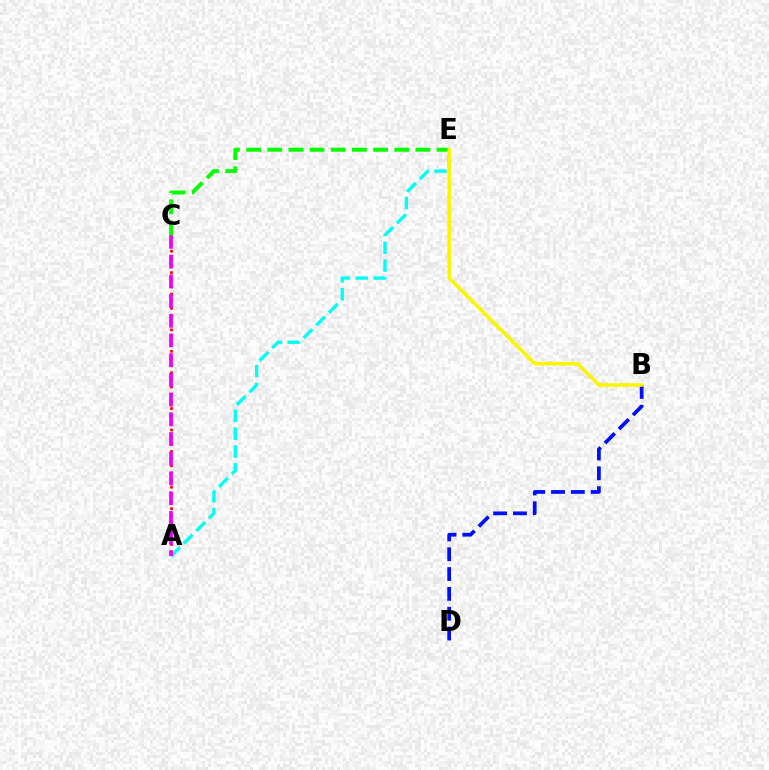{('B', 'D'): [{'color': '#0010ff', 'line_style': 'dashed', 'thickness': 2.69}], ('A', 'E'): [{'color': '#00fff6', 'line_style': 'dashed', 'thickness': 2.42}], ('A', 'C'): [{'color': '#ff0000', 'line_style': 'dotted', 'thickness': 1.94}, {'color': '#ee00ff', 'line_style': 'dashed', 'thickness': 2.68}], ('C', 'E'): [{'color': '#08ff00', 'line_style': 'dashed', 'thickness': 2.87}], ('B', 'E'): [{'color': '#fcf500', 'line_style': 'solid', 'thickness': 2.58}]}